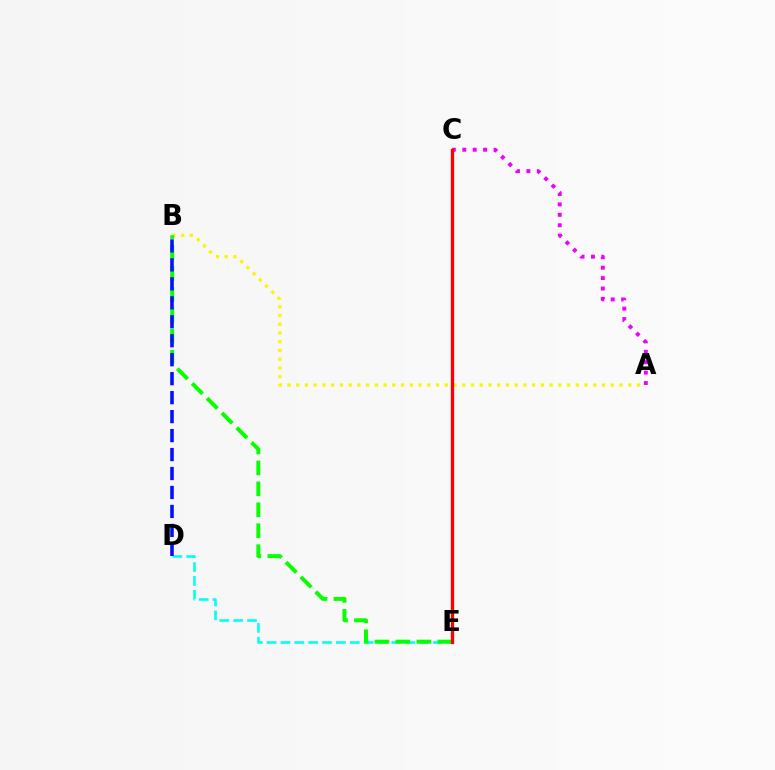{('A', 'B'): [{'color': '#fcf500', 'line_style': 'dotted', 'thickness': 2.37}], ('A', 'C'): [{'color': '#ee00ff', 'line_style': 'dotted', 'thickness': 2.83}], ('D', 'E'): [{'color': '#00fff6', 'line_style': 'dashed', 'thickness': 1.88}], ('B', 'E'): [{'color': '#08ff00', 'line_style': 'dashed', 'thickness': 2.84}], ('B', 'D'): [{'color': '#0010ff', 'line_style': 'dashed', 'thickness': 2.58}], ('C', 'E'): [{'color': '#ff0000', 'line_style': 'solid', 'thickness': 2.39}]}